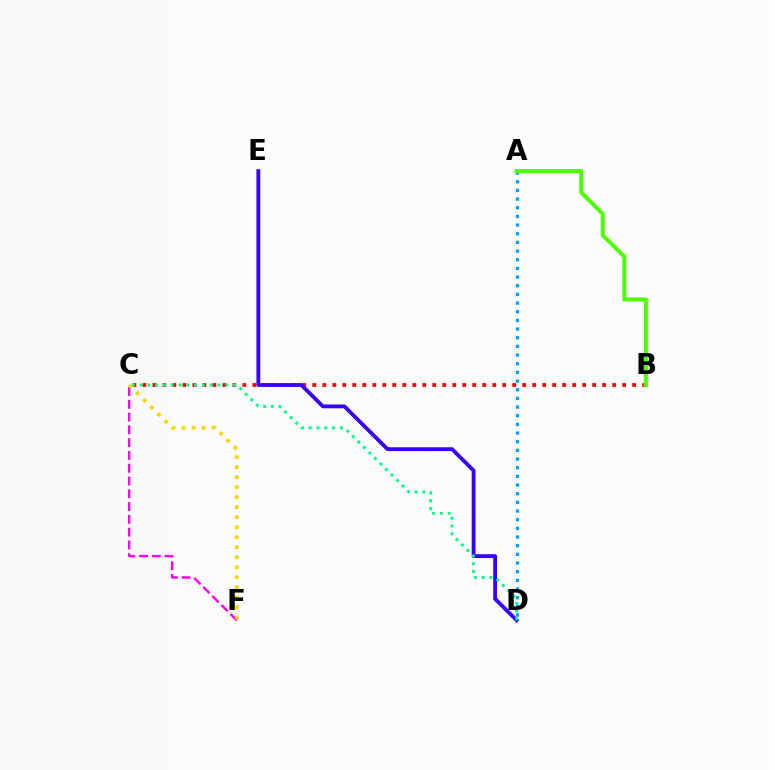{('C', 'F'): [{'color': '#ff00ed', 'line_style': 'dashed', 'thickness': 1.74}, {'color': '#ffd500', 'line_style': 'dotted', 'thickness': 2.72}], ('B', 'C'): [{'color': '#ff0000', 'line_style': 'dotted', 'thickness': 2.72}], ('A', 'D'): [{'color': '#009eff', 'line_style': 'dotted', 'thickness': 2.35}], ('D', 'E'): [{'color': '#3700ff', 'line_style': 'solid', 'thickness': 2.75}], ('C', 'D'): [{'color': '#00ff86', 'line_style': 'dotted', 'thickness': 2.11}], ('A', 'B'): [{'color': '#4fff00', 'line_style': 'solid', 'thickness': 2.92}]}